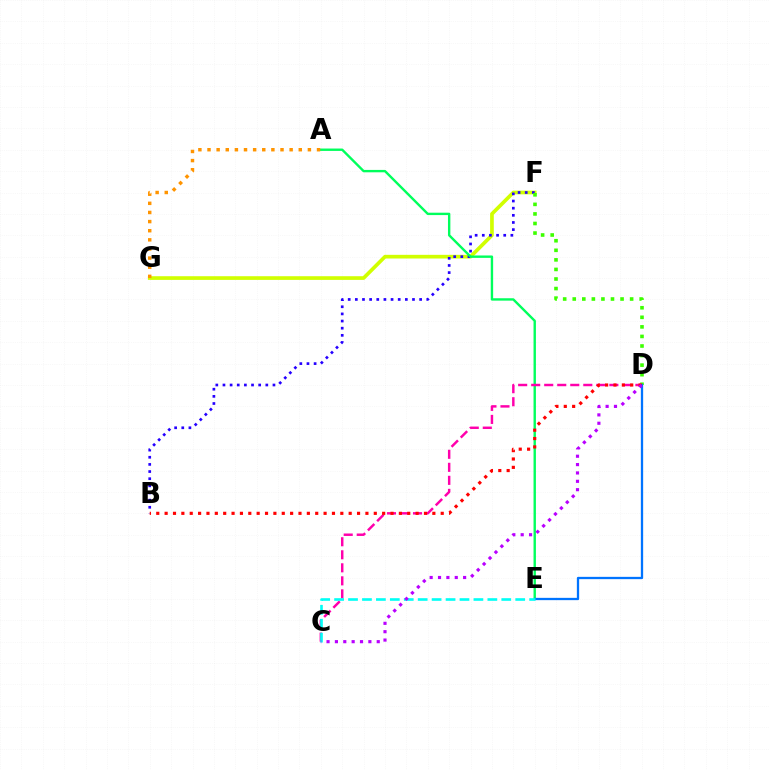{('F', 'G'): [{'color': '#d1ff00', 'line_style': 'solid', 'thickness': 2.65}], ('B', 'F'): [{'color': '#2500ff', 'line_style': 'dotted', 'thickness': 1.94}], ('A', 'E'): [{'color': '#00ff5c', 'line_style': 'solid', 'thickness': 1.72}], ('D', 'F'): [{'color': '#3dff00', 'line_style': 'dotted', 'thickness': 2.6}], ('C', 'D'): [{'color': '#ff00ac', 'line_style': 'dashed', 'thickness': 1.77}, {'color': '#b900ff', 'line_style': 'dotted', 'thickness': 2.27}], ('D', 'E'): [{'color': '#0074ff', 'line_style': 'solid', 'thickness': 1.65}], ('B', 'D'): [{'color': '#ff0000', 'line_style': 'dotted', 'thickness': 2.27}], ('C', 'E'): [{'color': '#00fff6', 'line_style': 'dashed', 'thickness': 1.89}], ('A', 'G'): [{'color': '#ff9400', 'line_style': 'dotted', 'thickness': 2.48}]}